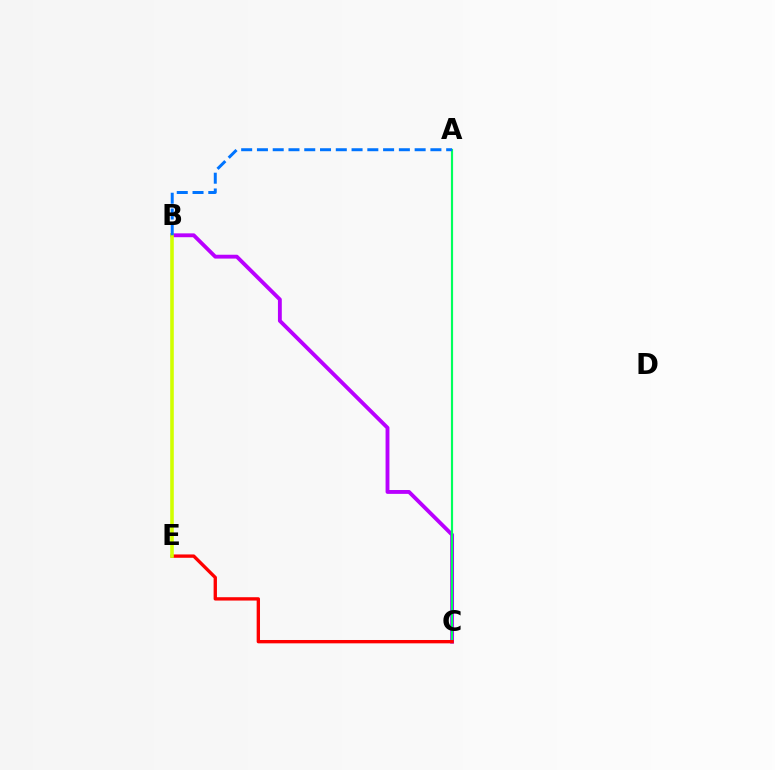{('B', 'C'): [{'color': '#b900ff', 'line_style': 'solid', 'thickness': 2.78}], ('A', 'C'): [{'color': '#00ff5c', 'line_style': 'solid', 'thickness': 1.56}], ('C', 'E'): [{'color': '#ff0000', 'line_style': 'solid', 'thickness': 2.41}], ('B', 'E'): [{'color': '#d1ff00', 'line_style': 'solid', 'thickness': 2.59}], ('A', 'B'): [{'color': '#0074ff', 'line_style': 'dashed', 'thickness': 2.14}]}